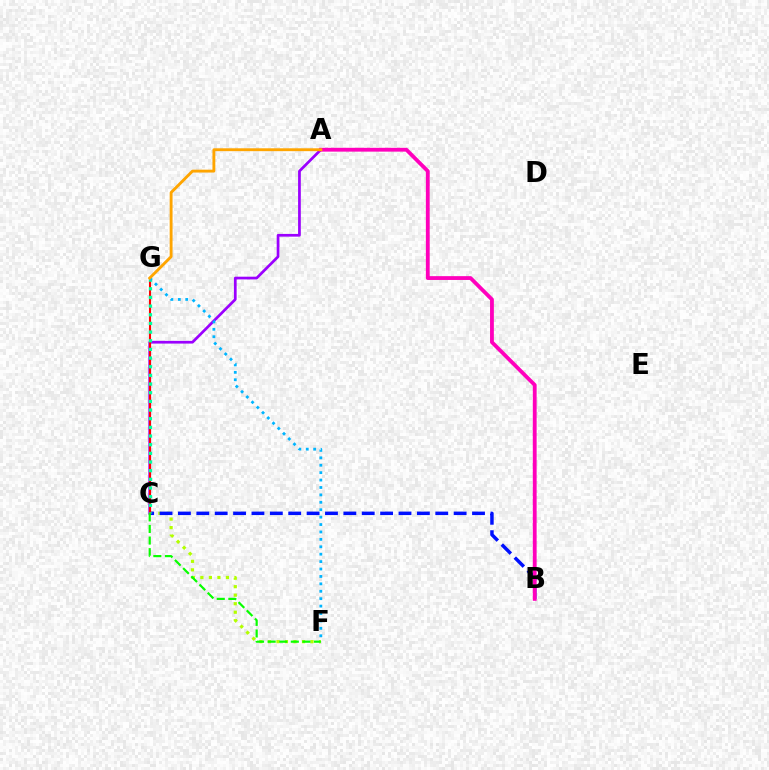{('A', 'C'): [{'color': '#9b00ff', 'line_style': 'solid', 'thickness': 1.96}], ('C', 'F'): [{'color': '#b3ff00', 'line_style': 'dotted', 'thickness': 2.31}, {'color': '#08ff00', 'line_style': 'dashed', 'thickness': 1.57}], ('B', 'C'): [{'color': '#0010ff', 'line_style': 'dashed', 'thickness': 2.5}], ('C', 'G'): [{'color': '#ff0000', 'line_style': 'solid', 'thickness': 1.51}, {'color': '#00ff9d', 'line_style': 'dotted', 'thickness': 2.35}], ('F', 'G'): [{'color': '#00b5ff', 'line_style': 'dotted', 'thickness': 2.01}], ('A', 'B'): [{'color': '#ff00bd', 'line_style': 'solid', 'thickness': 2.75}], ('A', 'G'): [{'color': '#ffa500', 'line_style': 'solid', 'thickness': 2.06}]}